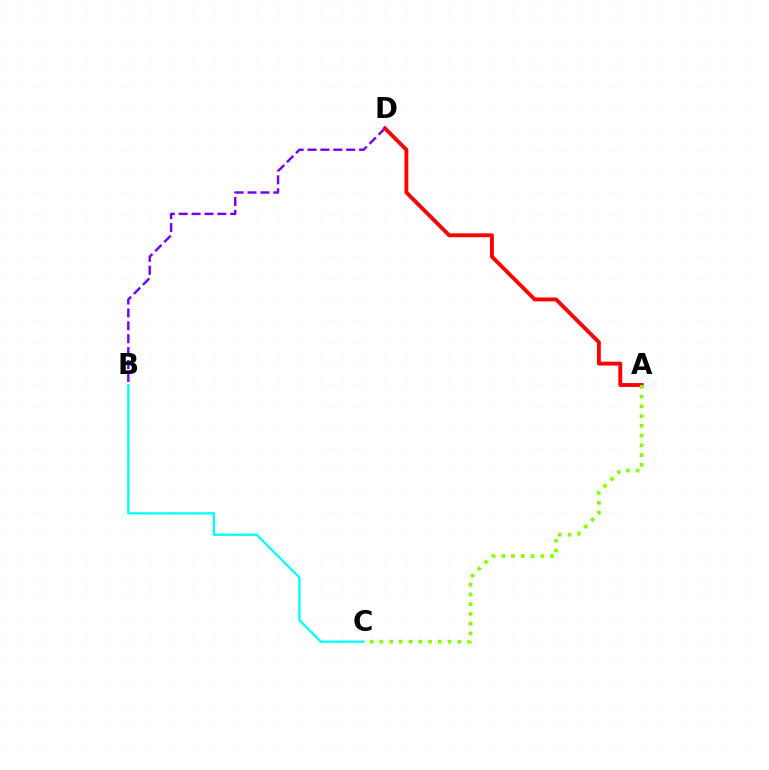{('B', 'C'): [{'color': '#00fff6', 'line_style': 'solid', 'thickness': 1.66}], ('B', 'D'): [{'color': '#7200ff', 'line_style': 'dashed', 'thickness': 1.75}], ('A', 'D'): [{'color': '#ff0000', 'line_style': 'solid', 'thickness': 2.78}], ('A', 'C'): [{'color': '#84ff00', 'line_style': 'dotted', 'thickness': 2.65}]}